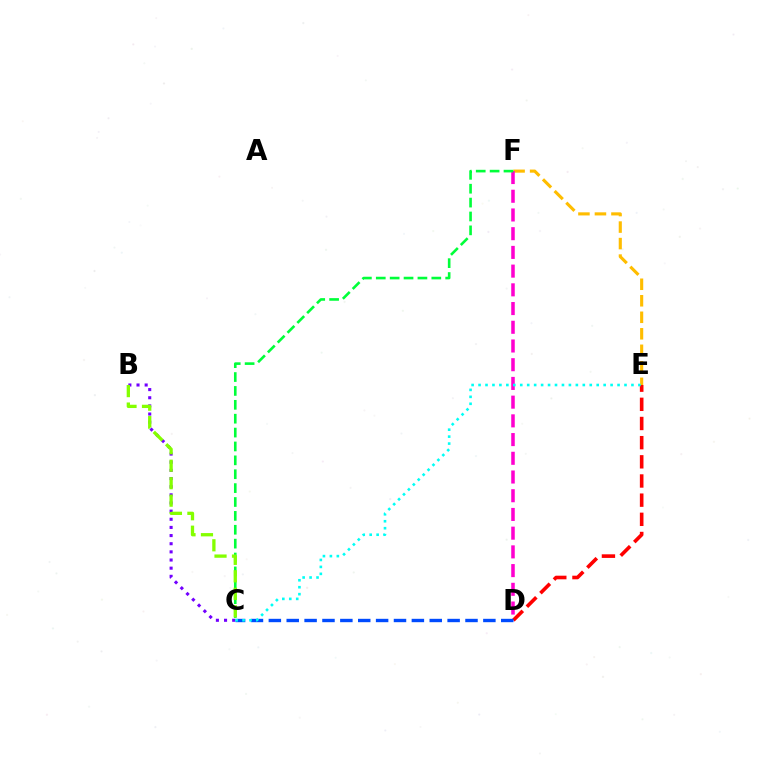{('B', 'C'): [{'color': '#7200ff', 'line_style': 'dotted', 'thickness': 2.21}, {'color': '#84ff00', 'line_style': 'dashed', 'thickness': 2.37}], ('D', 'E'): [{'color': '#ff0000', 'line_style': 'dashed', 'thickness': 2.6}], ('E', 'F'): [{'color': '#ffbd00', 'line_style': 'dashed', 'thickness': 2.24}], ('D', 'F'): [{'color': '#ff00cf', 'line_style': 'dashed', 'thickness': 2.54}], ('C', 'D'): [{'color': '#004bff', 'line_style': 'dashed', 'thickness': 2.43}], ('C', 'E'): [{'color': '#00fff6', 'line_style': 'dotted', 'thickness': 1.89}], ('C', 'F'): [{'color': '#00ff39', 'line_style': 'dashed', 'thickness': 1.89}]}